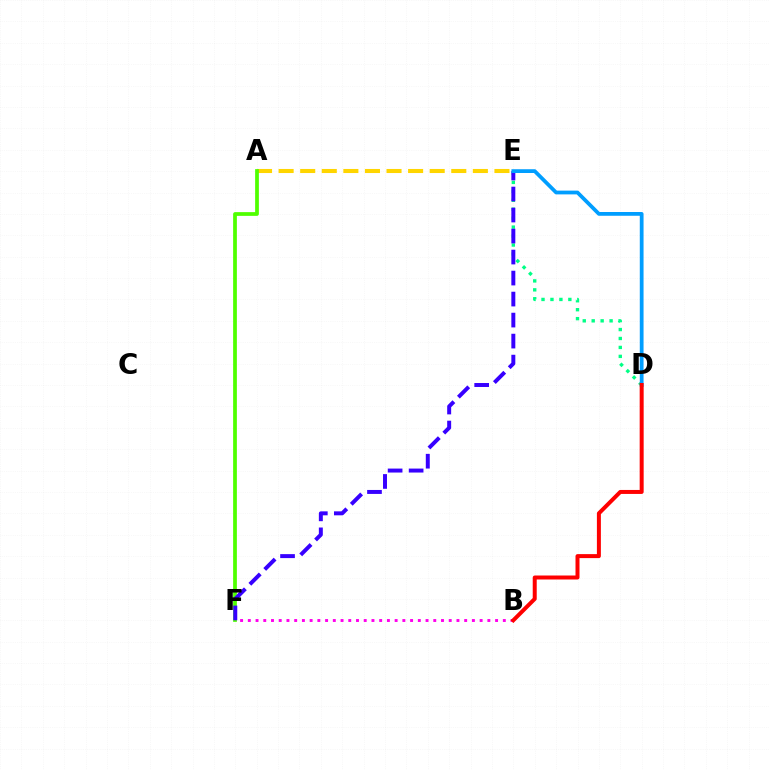{('B', 'F'): [{'color': '#ff00ed', 'line_style': 'dotted', 'thickness': 2.1}], ('A', 'E'): [{'color': '#ffd500', 'line_style': 'dashed', 'thickness': 2.93}], ('A', 'F'): [{'color': '#4fff00', 'line_style': 'solid', 'thickness': 2.7}], ('D', 'E'): [{'color': '#00ff86', 'line_style': 'dotted', 'thickness': 2.43}, {'color': '#009eff', 'line_style': 'solid', 'thickness': 2.71}], ('E', 'F'): [{'color': '#3700ff', 'line_style': 'dashed', 'thickness': 2.85}], ('B', 'D'): [{'color': '#ff0000', 'line_style': 'solid', 'thickness': 2.87}]}